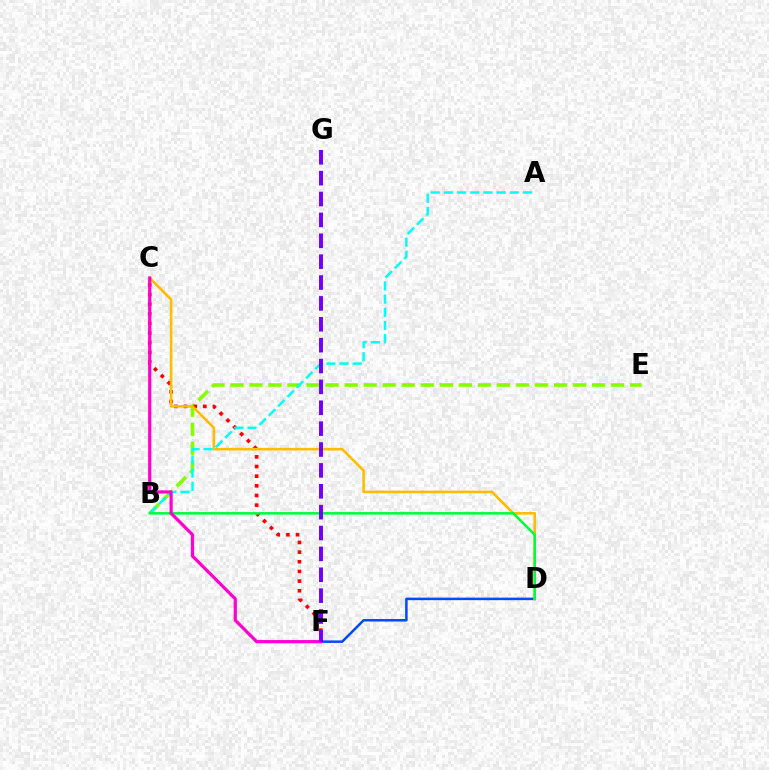{('B', 'E'): [{'color': '#84ff00', 'line_style': 'dashed', 'thickness': 2.59}], ('C', 'F'): [{'color': '#ff0000', 'line_style': 'dotted', 'thickness': 2.62}, {'color': '#ff00cf', 'line_style': 'solid', 'thickness': 2.31}], ('D', 'F'): [{'color': '#004bff', 'line_style': 'solid', 'thickness': 1.81}], ('C', 'D'): [{'color': '#ffbd00', 'line_style': 'solid', 'thickness': 1.88}], ('A', 'B'): [{'color': '#00fff6', 'line_style': 'dashed', 'thickness': 1.79}], ('B', 'D'): [{'color': '#00ff39', 'line_style': 'solid', 'thickness': 1.83}], ('F', 'G'): [{'color': '#7200ff', 'line_style': 'dashed', 'thickness': 2.84}]}